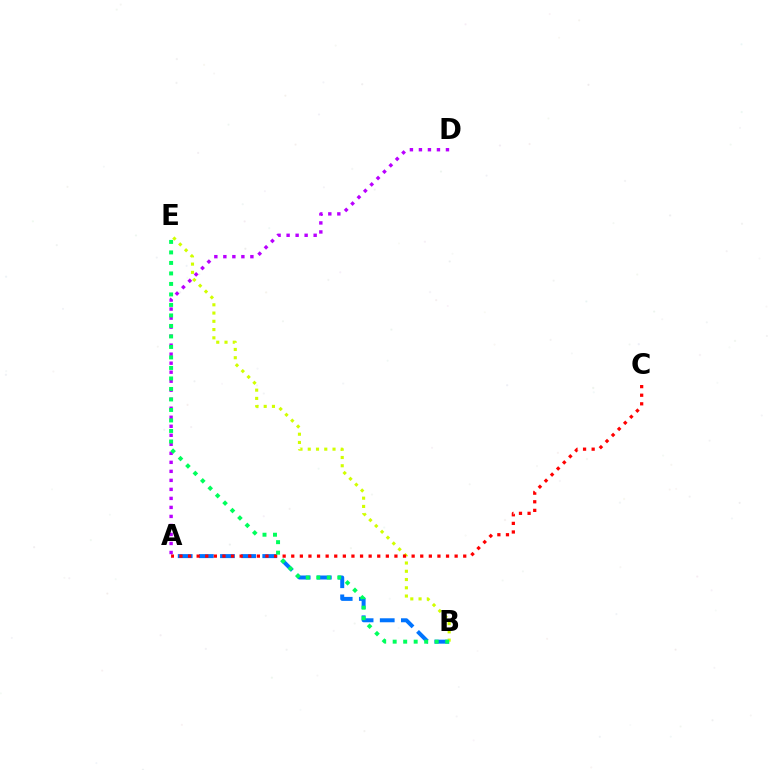{('A', 'D'): [{'color': '#b900ff', 'line_style': 'dotted', 'thickness': 2.45}], ('A', 'B'): [{'color': '#0074ff', 'line_style': 'dashed', 'thickness': 2.87}], ('B', 'E'): [{'color': '#d1ff00', 'line_style': 'dotted', 'thickness': 2.24}, {'color': '#00ff5c', 'line_style': 'dotted', 'thickness': 2.85}], ('A', 'C'): [{'color': '#ff0000', 'line_style': 'dotted', 'thickness': 2.34}]}